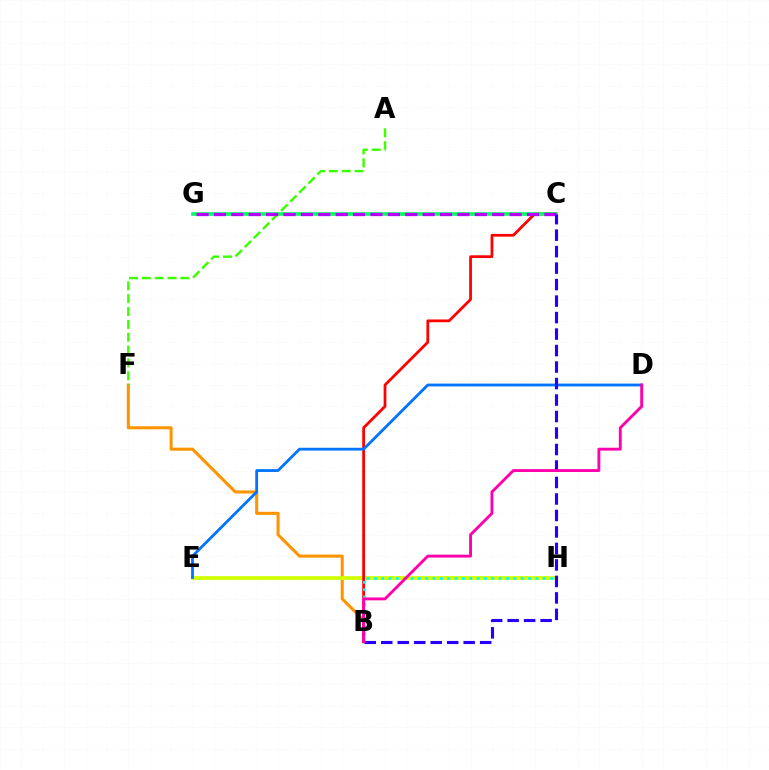{('B', 'F'): [{'color': '#ff9400', 'line_style': 'solid', 'thickness': 2.19}], ('E', 'H'): [{'color': '#d1ff00', 'line_style': 'solid', 'thickness': 2.71}], ('B', 'C'): [{'color': '#ff0000', 'line_style': 'solid', 'thickness': 1.99}, {'color': '#2500ff', 'line_style': 'dashed', 'thickness': 2.24}], ('C', 'G'): [{'color': '#00ff5c', 'line_style': 'solid', 'thickness': 2.58}, {'color': '#b900ff', 'line_style': 'dashed', 'thickness': 2.36}], ('B', 'H'): [{'color': '#00fff6', 'line_style': 'dotted', 'thickness': 2.0}], ('D', 'E'): [{'color': '#0074ff', 'line_style': 'solid', 'thickness': 2.02}], ('A', 'F'): [{'color': '#3dff00', 'line_style': 'dashed', 'thickness': 1.75}], ('B', 'D'): [{'color': '#ff00ac', 'line_style': 'solid', 'thickness': 2.07}]}